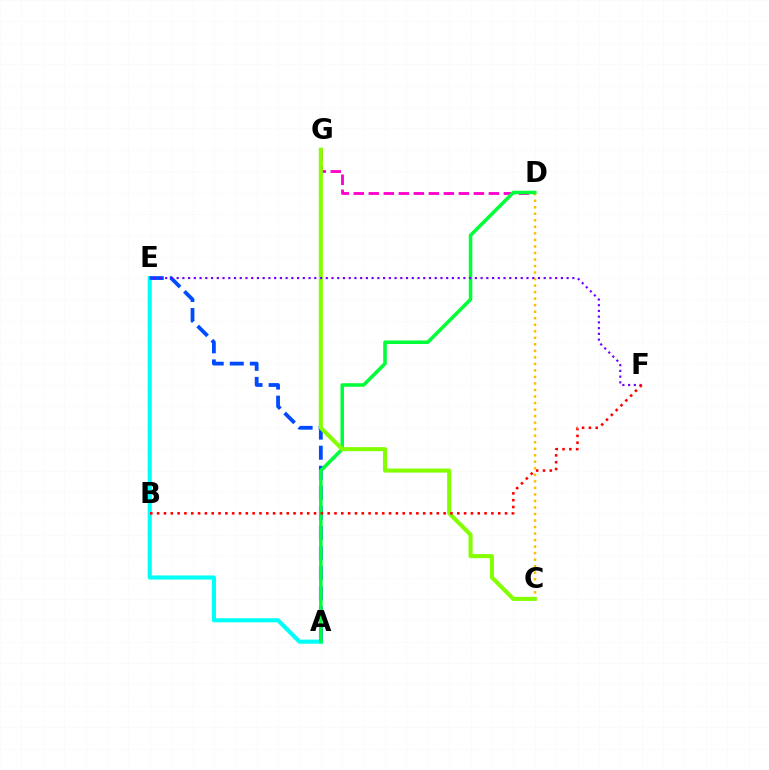{('D', 'G'): [{'color': '#ff00cf', 'line_style': 'dashed', 'thickness': 2.04}], ('A', 'E'): [{'color': '#00fff6', 'line_style': 'solid', 'thickness': 2.96}, {'color': '#004bff', 'line_style': 'dashed', 'thickness': 2.73}], ('C', 'D'): [{'color': '#ffbd00', 'line_style': 'dotted', 'thickness': 1.77}], ('A', 'D'): [{'color': '#00ff39', 'line_style': 'solid', 'thickness': 2.55}], ('C', 'G'): [{'color': '#84ff00', 'line_style': 'solid', 'thickness': 2.94}], ('E', 'F'): [{'color': '#7200ff', 'line_style': 'dotted', 'thickness': 1.56}], ('B', 'F'): [{'color': '#ff0000', 'line_style': 'dotted', 'thickness': 1.85}]}